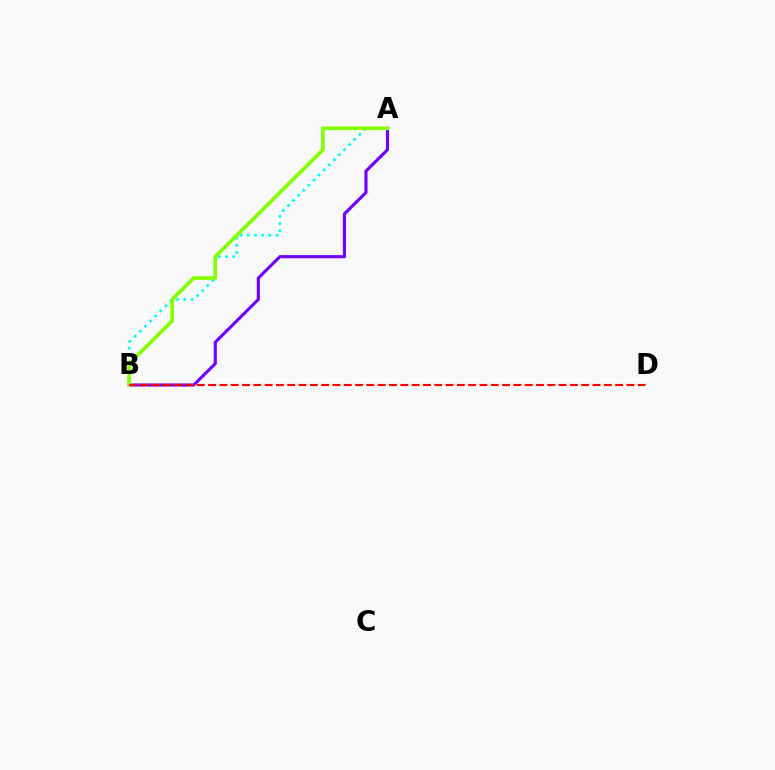{('A', 'B'): [{'color': '#7200ff', 'line_style': 'solid', 'thickness': 2.24}, {'color': '#00fff6', 'line_style': 'dotted', 'thickness': 1.96}, {'color': '#84ff00', 'line_style': 'solid', 'thickness': 2.63}], ('B', 'D'): [{'color': '#ff0000', 'line_style': 'dashed', 'thickness': 1.54}]}